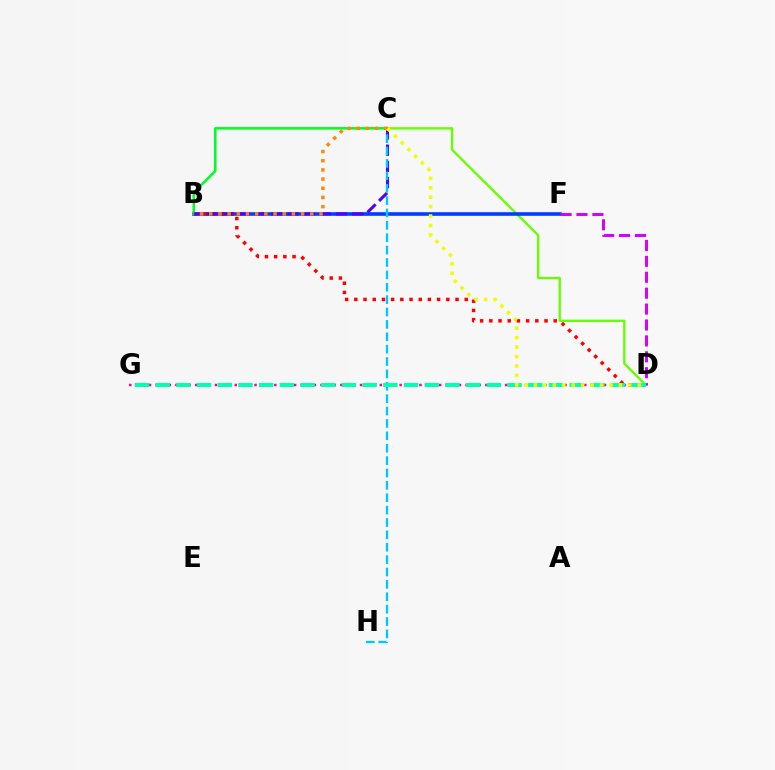{('C', 'D'): [{'color': '#66ff00', 'line_style': 'solid', 'thickness': 1.68}, {'color': '#eeff00', 'line_style': 'dotted', 'thickness': 2.57}], ('B', 'F'): [{'color': '#003fff', 'line_style': 'solid', 'thickness': 2.6}], ('D', 'G'): [{'color': '#ff00a0', 'line_style': 'dotted', 'thickness': 1.79}, {'color': '#00ffaf', 'line_style': 'dashed', 'thickness': 2.81}], ('B', 'D'): [{'color': '#ff0000', 'line_style': 'dotted', 'thickness': 2.5}], ('B', 'C'): [{'color': '#00ff27', 'line_style': 'solid', 'thickness': 1.83}, {'color': '#4f00ff', 'line_style': 'dashed', 'thickness': 2.2}, {'color': '#ff8800', 'line_style': 'dotted', 'thickness': 2.5}], ('C', 'H'): [{'color': '#00c7ff', 'line_style': 'dashed', 'thickness': 1.68}], ('D', 'F'): [{'color': '#d600ff', 'line_style': 'dashed', 'thickness': 2.16}]}